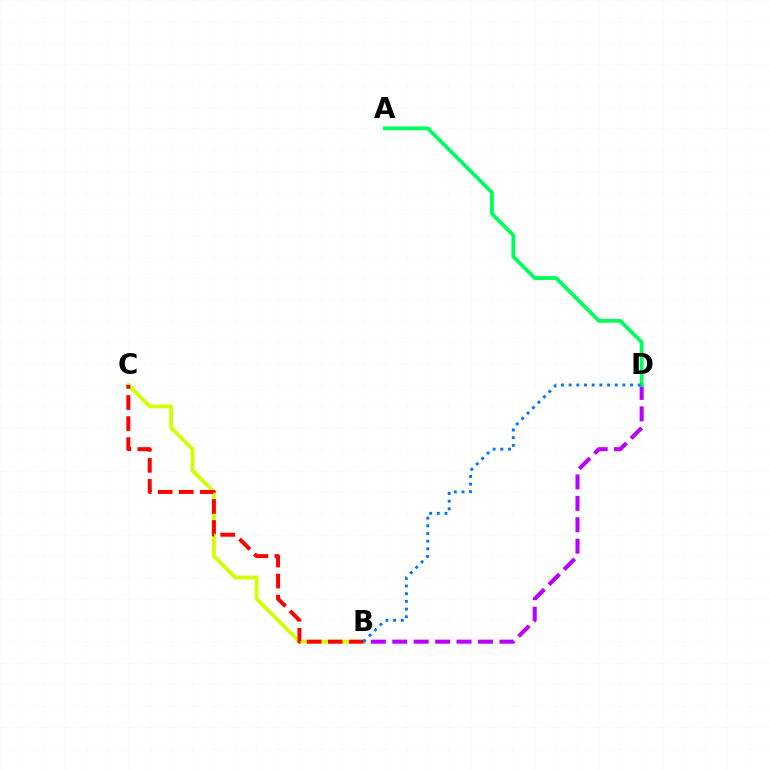{('B', 'C'): [{'color': '#d1ff00', 'line_style': 'solid', 'thickness': 2.72}, {'color': '#ff0000', 'line_style': 'dashed', 'thickness': 2.86}], ('B', 'D'): [{'color': '#b900ff', 'line_style': 'dashed', 'thickness': 2.91}, {'color': '#0074ff', 'line_style': 'dotted', 'thickness': 2.09}], ('A', 'D'): [{'color': '#00ff5c', 'line_style': 'solid', 'thickness': 2.74}]}